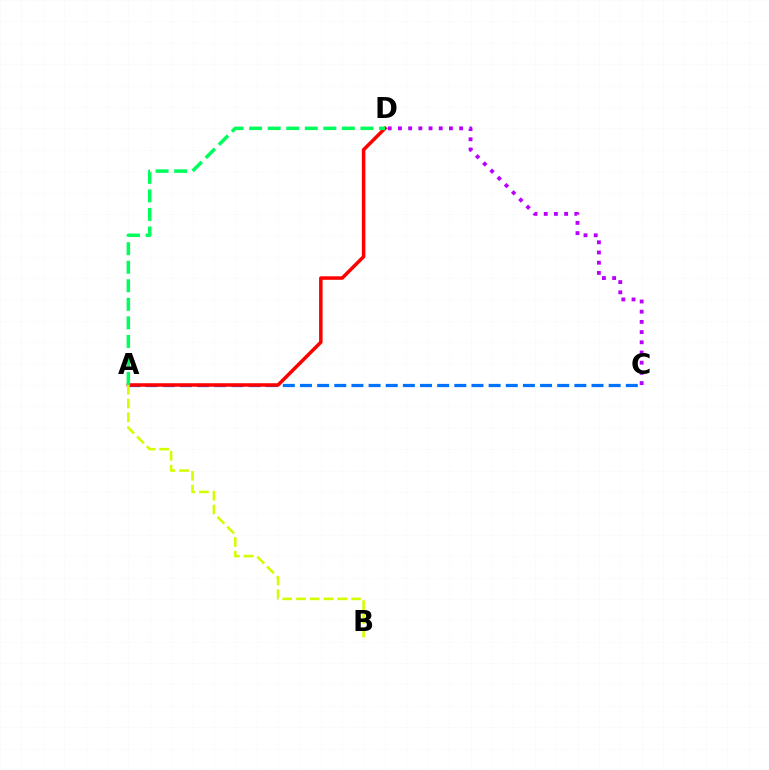{('A', 'C'): [{'color': '#0074ff', 'line_style': 'dashed', 'thickness': 2.33}], ('A', 'D'): [{'color': '#ff0000', 'line_style': 'solid', 'thickness': 2.53}, {'color': '#00ff5c', 'line_style': 'dashed', 'thickness': 2.52}], ('C', 'D'): [{'color': '#b900ff', 'line_style': 'dotted', 'thickness': 2.77}], ('A', 'B'): [{'color': '#d1ff00', 'line_style': 'dashed', 'thickness': 1.87}]}